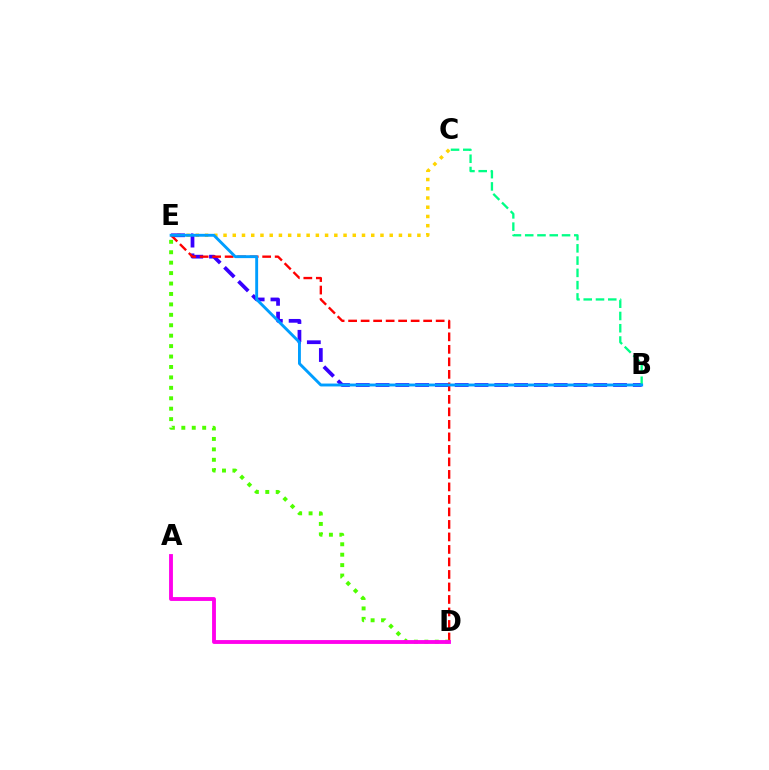{('C', 'E'): [{'color': '#ffd500', 'line_style': 'dotted', 'thickness': 2.51}], ('B', 'E'): [{'color': '#3700ff', 'line_style': 'dashed', 'thickness': 2.69}, {'color': '#009eff', 'line_style': 'solid', 'thickness': 2.08}], ('B', 'C'): [{'color': '#00ff86', 'line_style': 'dashed', 'thickness': 1.67}], ('D', 'E'): [{'color': '#ff0000', 'line_style': 'dashed', 'thickness': 1.7}, {'color': '#4fff00', 'line_style': 'dotted', 'thickness': 2.83}], ('A', 'D'): [{'color': '#ff00ed', 'line_style': 'solid', 'thickness': 2.77}]}